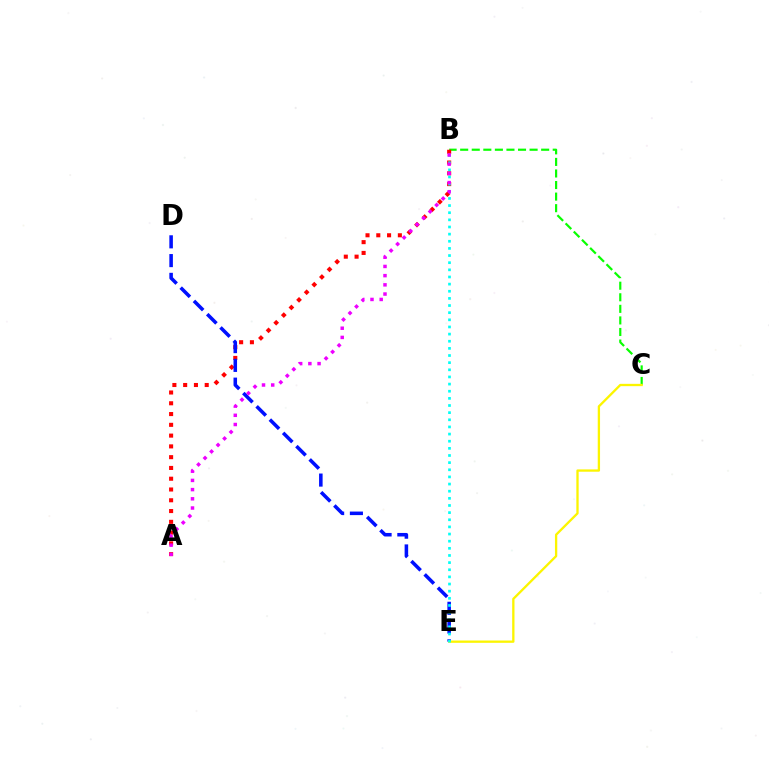{('B', 'C'): [{'color': '#08ff00', 'line_style': 'dashed', 'thickness': 1.57}], ('A', 'B'): [{'color': '#ff0000', 'line_style': 'dotted', 'thickness': 2.93}, {'color': '#ee00ff', 'line_style': 'dotted', 'thickness': 2.5}], ('D', 'E'): [{'color': '#0010ff', 'line_style': 'dashed', 'thickness': 2.55}], ('C', 'E'): [{'color': '#fcf500', 'line_style': 'solid', 'thickness': 1.66}], ('B', 'E'): [{'color': '#00fff6', 'line_style': 'dotted', 'thickness': 1.94}]}